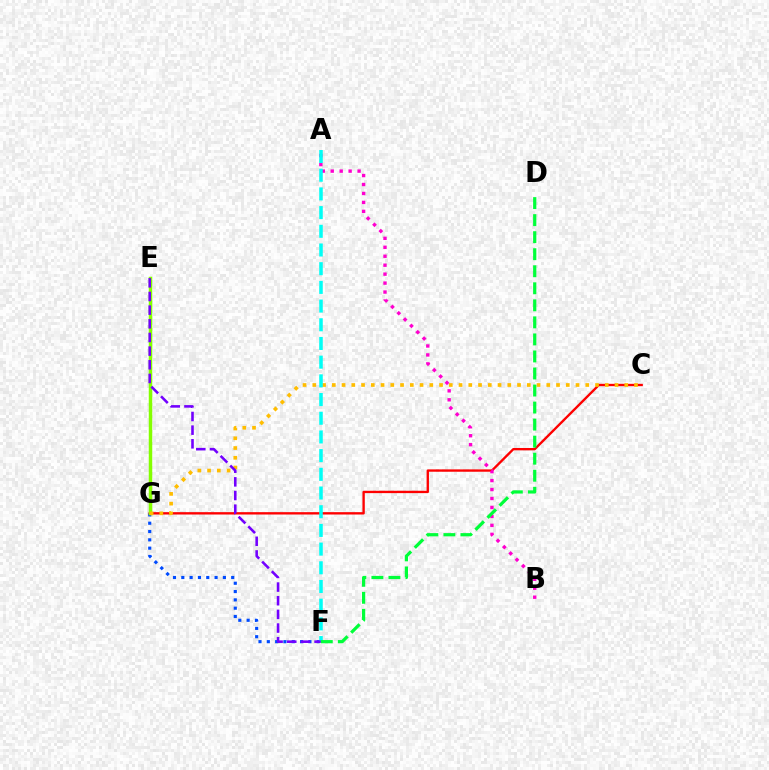{('F', 'G'): [{'color': '#004bff', 'line_style': 'dotted', 'thickness': 2.26}], ('C', 'G'): [{'color': '#ff0000', 'line_style': 'solid', 'thickness': 1.7}, {'color': '#ffbd00', 'line_style': 'dotted', 'thickness': 2.65}], ('E', 'G'): [{'color': '#84ff00', 'line_style': 'solid', 'thickness': 2.51}], ('A', 'B'): [{'color': '#ff00cf', 'line_style': 'dotted', 'thickness': 2.43}], ('A', 'F'): [{'color': '#00fff6', 'line_style': 'dashed', 'thickness': 2.54}], ('E', 'F'): [{'color': '#7200ff', 'line_style': 'dashed', 'thickness': 1.86}], ('D', 'F'): [{'color': '#00ff39', 'line_style': 'dashed', 'thickness': 2.31}]}